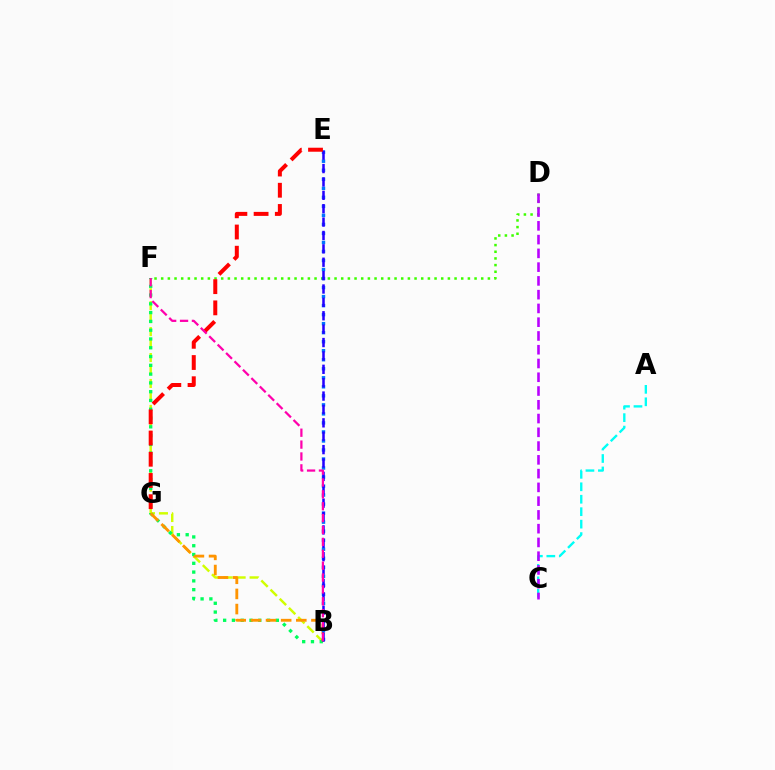{('D', 'F'): [{'color': '#3dff00', 'line_style': 'dotted', 'thickness': 1.81}], ('B', 'F'): [{'color': '#d1ff00', 'line_style': 'dashed', 'thickness': 1.76}, {'color': '#00ff5c', 'line_style': 'dotted', 'thickness': 2.39}, {'color': '#ff00ac', 'line_style': 'dashed', 'thickness': 1.61}], ('B', 'G'): [{'color': '#ff9400', 'line_style': 'dashed', 'thickness': 2.06}], ('B', 'E'): [{'color': '#0074ff', 'line_style': 'dotted', 'thickness': 2.45}, {'color': '#2500ff', 'line_style': 'dashed', 'thickness': 1.82}], ('A', 'C'): [{'color': '#00fff6', 'line_style': 'dashed', 'thickness': 1.69}], ('E', 'G'): [{'color': '#ff0000', 'line_style': 'dashed', 'thickness': 2.88}], ('C', 'D'): [{'color': '#b900ff', 'line_style': 'dashed', 'thickness': 1.87}]}